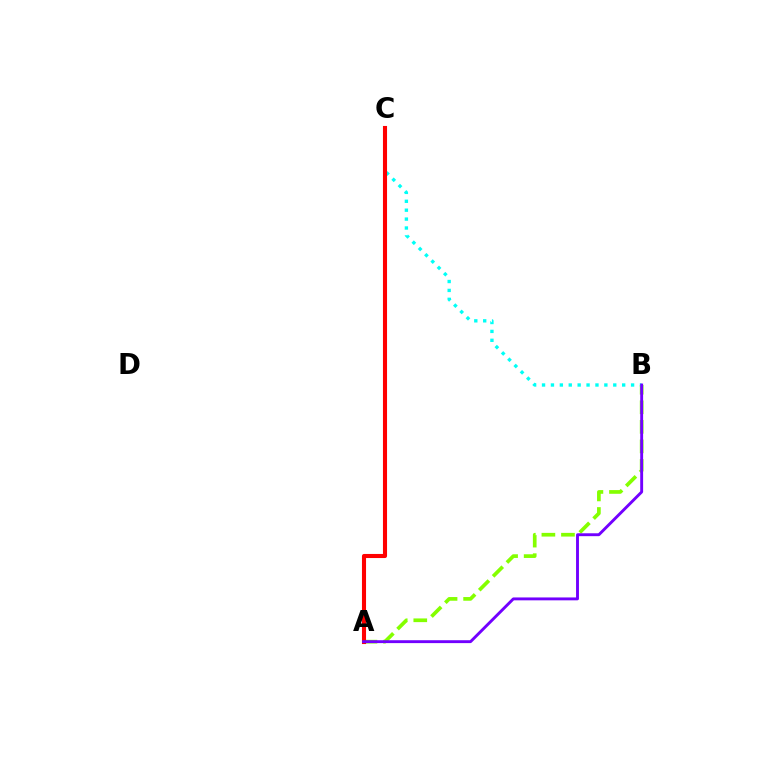{('A', 'B'): [{'color': '#84ff00', 'line_style': 'dashed', 'thickness': 2.66}, {'color': '#7200ff', 'line_style': 'solid', 'thickness': 2.08}], ('B', 'C'): [{'color': '#00fff6', 'line_style': 'dotted', 'thickness': 2.42}], ('A', 'C'): [{'color': '#ff0000', 'line_style': 'solid', 'thickness': 2.94}]}